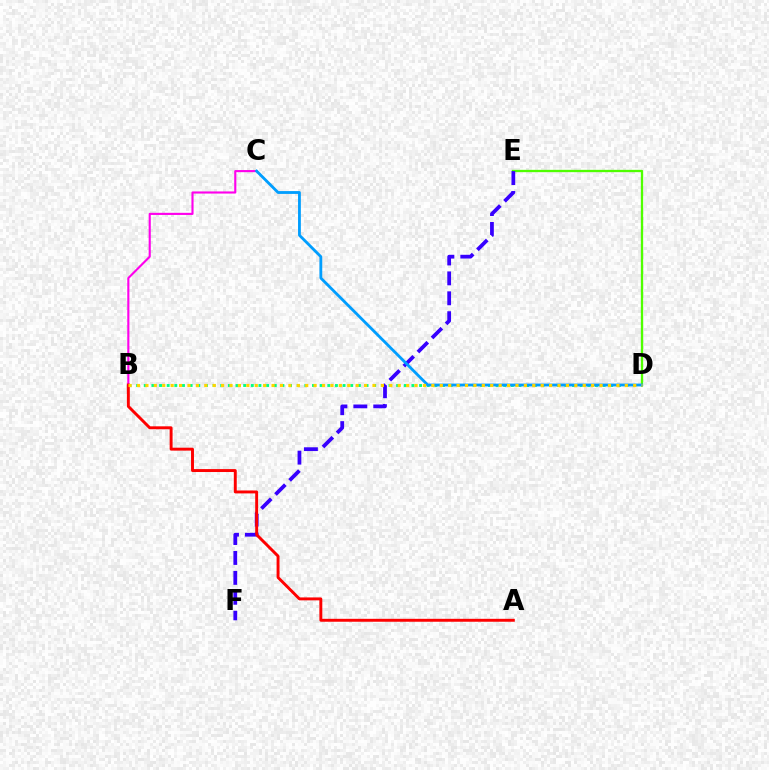{('B', 'D'): [{'color': '#00ff86', 'line_style': 'dotted', 'thickness': 2.08}, {'color': '#ffd500', 'line_style': 'dotted', 'thickness': 2.29}], ('B', 'C'): [{'color': '#ff00ed', 'line_style': 'solid', 'thickness': 1.53}], ('D', 'E'): [{'color': '#4fff00', 'line_style': 'solid', 'thickness': 1.67}], ('E', 'F'): [{'color': '#3700ff', 'line_style': 'dashed', 'thickness': 2.71}], ('A', 'B'): [{'color': '#ff0000', 'line_style': 'solid', 'thickness': 2.11}], ('C', 'D'): [{'color': '#009eff', 'line_style': 'solid', 'thickness': 2.03}]}